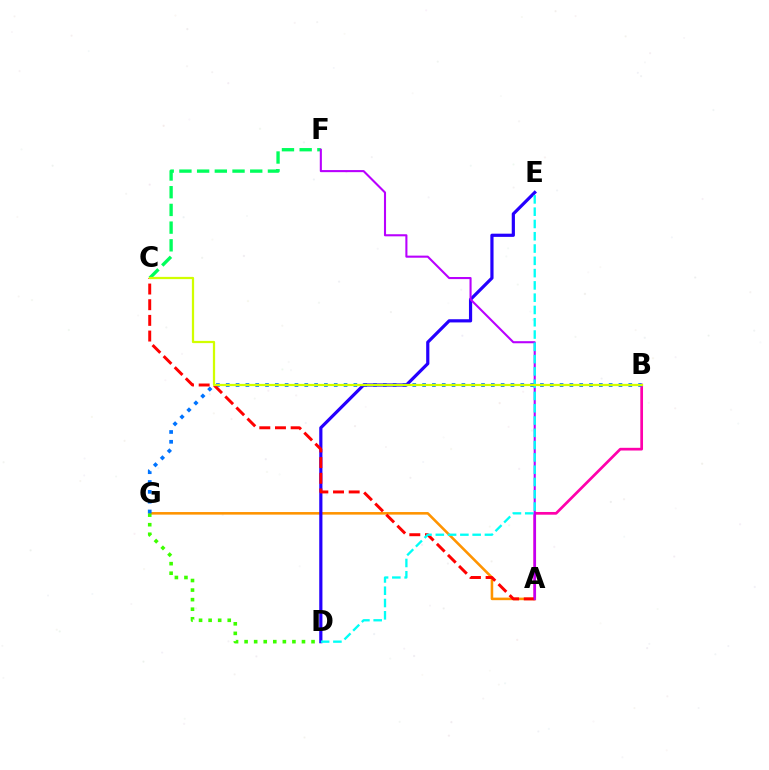{('A', 'B'): [{'color': '#ff00ac', 'line_style': 'solid', 'thickness': 1.95}], ('A', 'G'): [{'color': '#ff9400', 'line_style': 'solid', 'thickness': 1.85}], ('D', 'G'): [{'color': '#3dff00', 'line_style': 'dotted', 'thickness': 2.6}], ('B', 'G'): [{'color': '#0074ff', 'line_style': 'dotted', 'thickness': 2.67}], ('D', 'E'): [{'color': '#2500ff', 'line_style': 'solid', 'thickness': 2.3}, {'color': '#00fff6', 'line_style': 'dashed', 'thickness': 1.67}], ('A', 'C'): [{'color': '#ff0000', 'line_style': 'dashed', 'thickness': 2.13}], ('C', 'F'): [{'color': '#00ff5c', 'line_style': 'dashed', 'thickness': 2.41}], ('A', 'F'): [{'color': '#b900ff', 'line_style': 'solid', 'thickness': 1.51}], ('B', 'C'): [{'color': '#d1ff00', 'line_style': 'solid', 'thickness': 1.62}]}